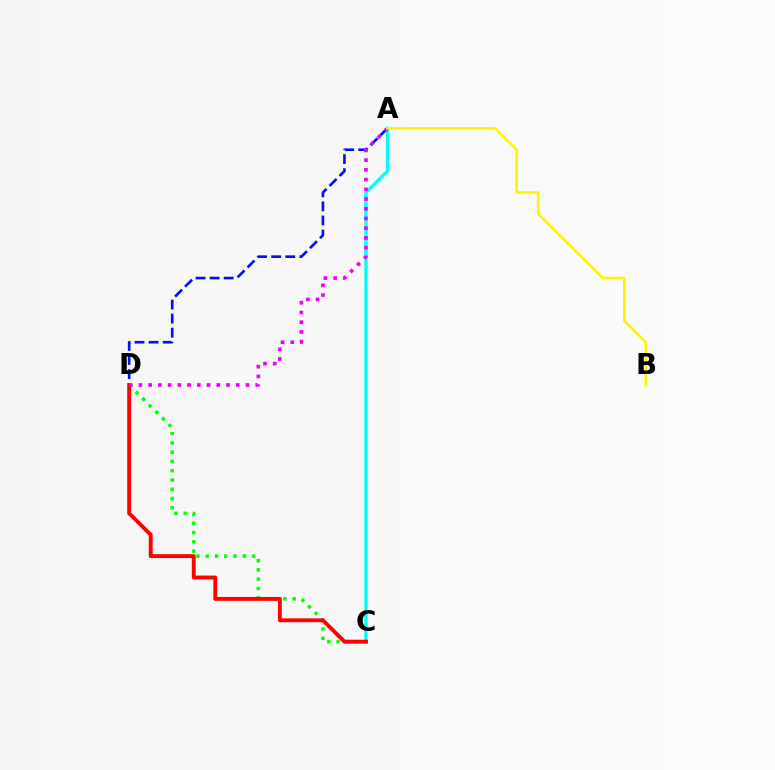{('A', 'C'): [{'color': '#00fff6', 'line_style': 'solid', 'thickness': 2.39}], ('C', 'D'): [{'color': '#08ff00', 'line_style': 'dotted', 'thickness': 2.52}, {'color': '#ff0000', 'line_style': 'solid', 'thickness': 2.8}], ('A', 'D'): [{'color': '#0010ff', 'line_style': 'dashed', 'thickness': 1.91}, {'color': '#ee00ff', 'line_style': 'dotted', 'thickness': 2.64}], ('A', 'B'): [{'color': '#fcf500', 'line_style': 'solid', 'thickness': 1.89}]}